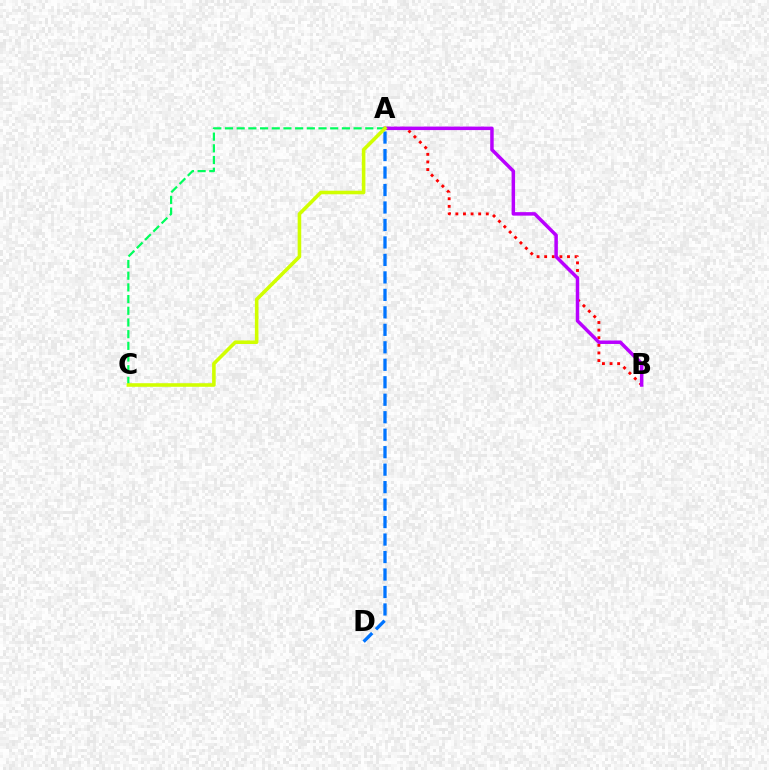{('A', 'D'): [{'color': '#0074ff', 'line_style': 'dashed', 'thickness': 2.37}], ('A', 'B'): [{'color': '#ff0000', 'line_style': 'dotted', 'thickness': 2.07}, {'color': '#b900ff', 'line_style': 'solid', 'thickness': 2.51}], ('A', 'C'): [{'color': '#00ff5c', 'line_style': 'dashed', 'thickness': 1.59}, {'color': '#d1ff00', 'line_style': 'solid', 'thickness': 2.58}]}